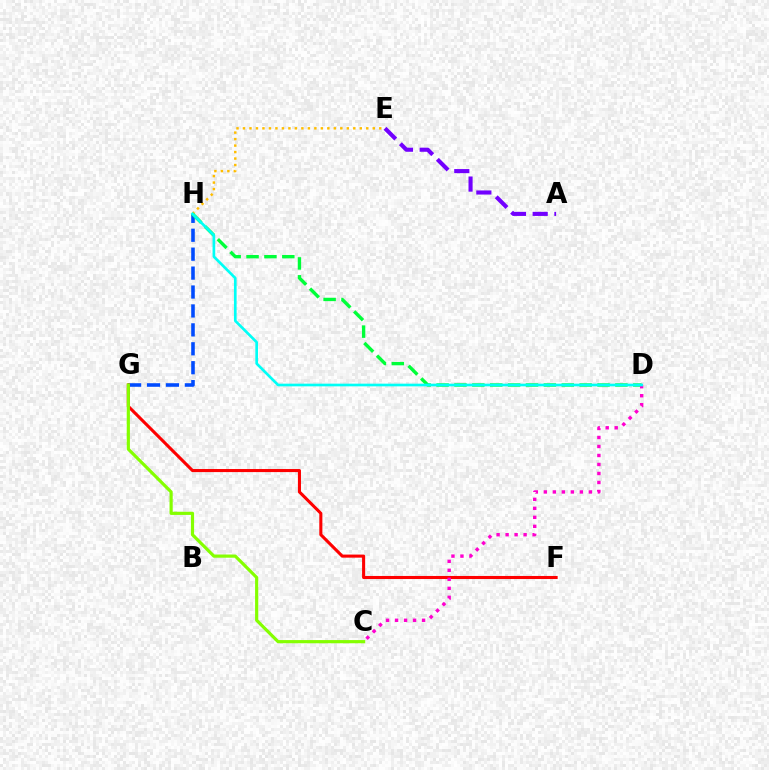{('E', 'H'): [{'color': '#ffbd00', 'line_style': 'dotted', 'thickness': 1.76}], ('A', 'E'): [{'color': '#7200ff', 'line_style': 'dashed', 'thickness': 2.95}], ('G', 'H'): [{'color': '#004bff', 'line_style': 'dashed', 'thickness': 2.57}], ('F', 'G'): [{'color': '#ff0000', 'line_style': 'solid', 'thickness': 2.21}], ('D', 'H'): [{'color': '#00ff39', 'line_style': 'dashed', 'thickness': 2.43}, {'color': '#00fff6', 'line_style': 'solid', 'thickness': 1.92}], ('C', 'D'): [{'color': '#ff00cf', 'line_style': 'dotted', 'thickness': 2.45}], ('C', 'G'): [{'color': '#84ff00', 'line_style': 'solid', 'thickness': 2.29}]}